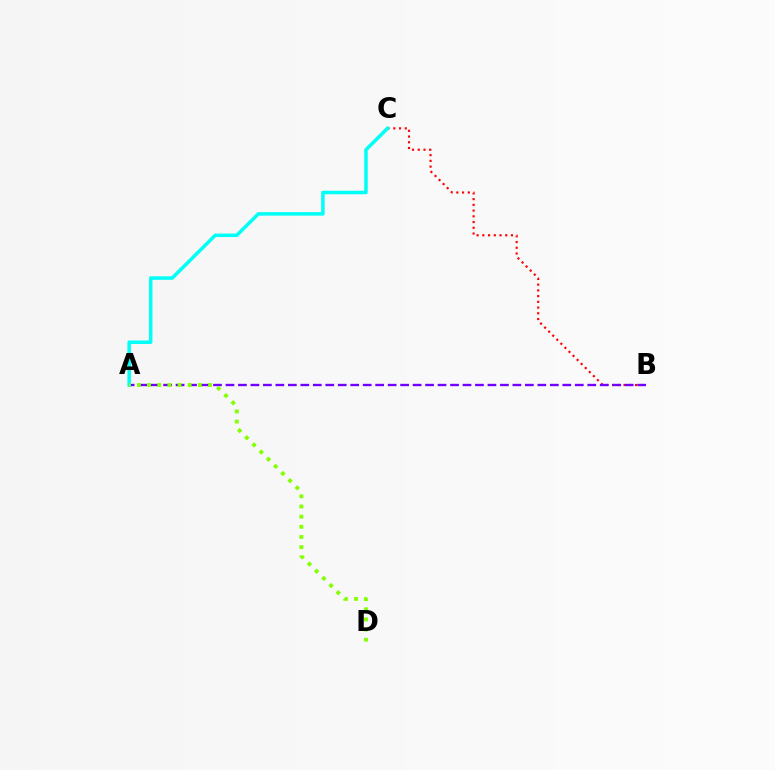{('B', 'C'): [{'color': '#ff0000', 'line_style': 'dotted', 'thickness': 1.56}], ('A', 'B'): [{'color': '#7200ff', 'line_style': 'dashed', 'thickness': 1.69}], ('A', 'C'): [{'color': '#00fff6', 'line_style': 'solid', 'thickness': 2.53}], ('A', 'D'): [{'color': '#84ff00', 'line_style': 'dotted', 'thickness': 2.76}]}